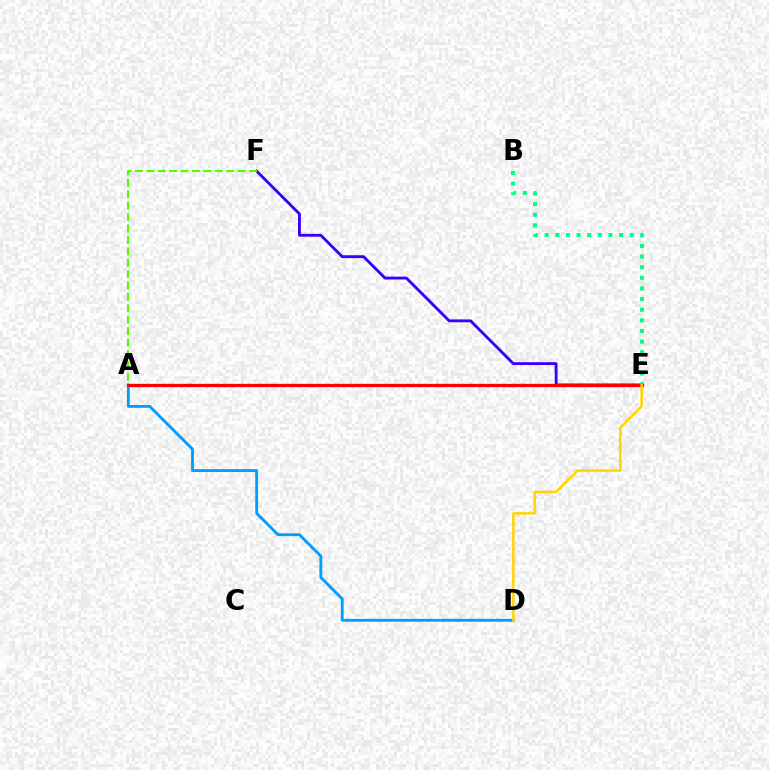{('A', 'E'): [{'color': '#ff00ed', 'line_style': 'dotted', 'thickness': 2.31}, {'color': '#ff0000', 'line_style': 'solid', 'thickness': 2.35}], ('E', 'F'): [{'color': '#3700ff', 'line_style': 'solid', 'thickness': 2.05}], ('A', 'D'): [{'color': '#009eff', 'line_style': 'solid', 'thickness': 2.06}], ('B', 'E'): [{'color': '#00ff86', 'line_style': 'dotted', 'thickness': 2.89}], ('A', 'F'): [{'color': '#4fff00', 'line_style': 'dashed', 'thickness': 1.55}], ('D', 'E'): [{'color': '#ffd500', 'line_style': 'solid', 'thickness': 1.78}]}